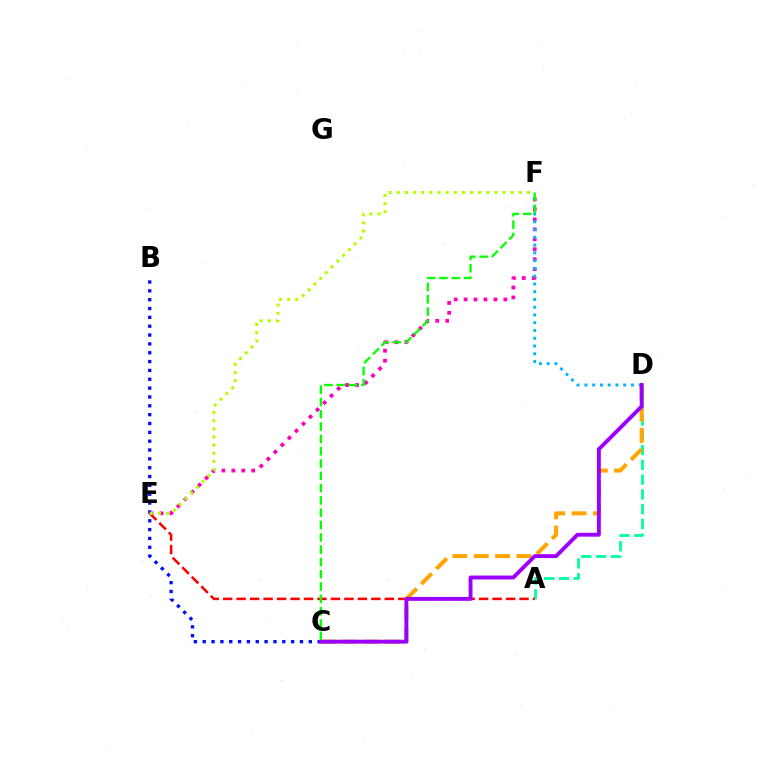{('B', 'C'): [{'color': '#0010ff', 'line_style': 'dotted', 'thickness': 2.4}], ('A', 'D'): [{'color': '#00ff9d', 'line_style': 'dashed', 'thickness': 2.01}], ('A', 'E'): [{'color': '#ff0000', 'line_style': 'dashed', 'thickness': 1.83}], ('E', 'F'): [{'color': '#ff00bd', 'line_style': 'dotted', 'thickness': 2.7}, {'color': '#b3ff00', 'line_style': 'dotted', 'thickness': 2.21}], ('D', 'F'): [{'color': '#00b5ff', 'line_style': 'dotted', 'thickness': 2.11}], ('C', 'D'): [{'color': '#ffa500', 'line_style': 'dashed', 'thickness': 2.9}, {'color': '#9b00ff', 'line_style': 'solid', 'thickness': 2.79}], ('C', 'F'): [{'color': '#08ff00', 'line_style': 'dashed', 'thickness': 1.67}]}